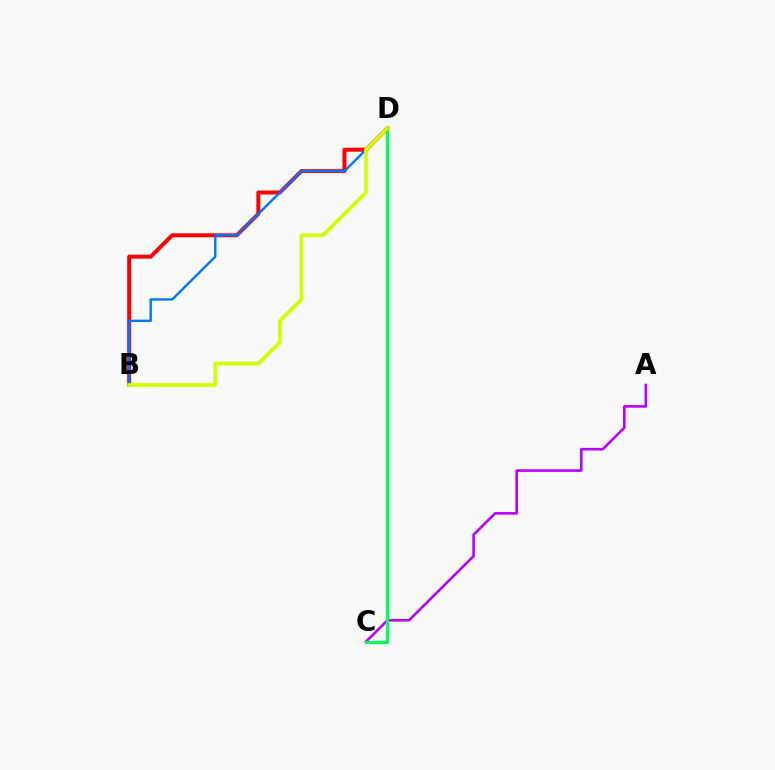{('A', 'C'): [{'color': '#b900ff', 'line_style': 'solid', 'thickness': 1.87}], ('C', 'D'): [{'color': '#00ff5c', 'line_style': 'solid', 'thickness': 2.29}], ('B', 'D'): [{'color': '#ff0000', 'line_style': 'solid', 'thickness': 2.86}, {'color': '#0074ff', 'line_style': 'solid', 'thickness': 1.71}, {'color': '#d1ff00', 'line_style': 'solid', 'thickness': 2.69}]}